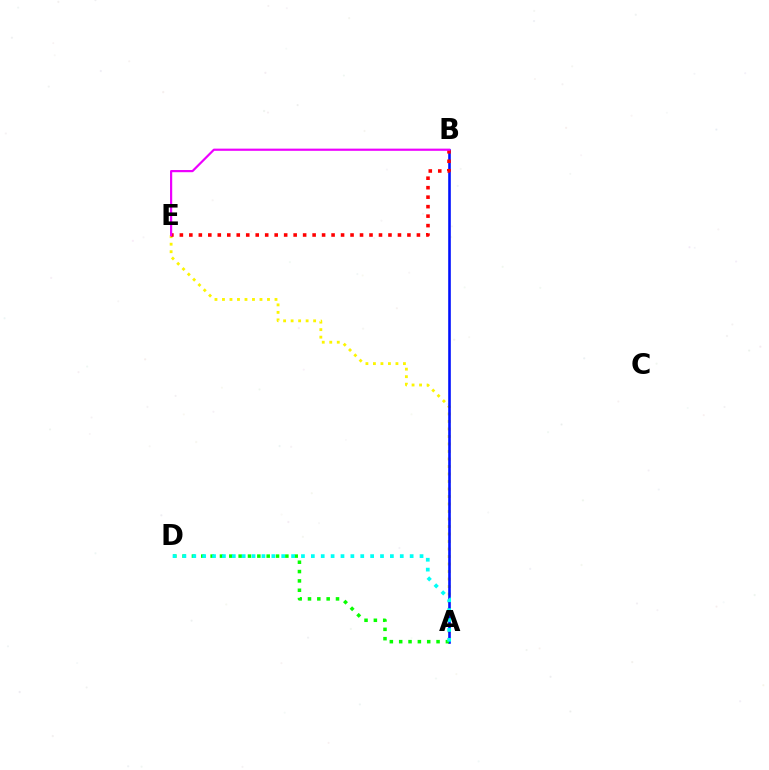{('A', 'E'): [{'color': '#fcf500', 'line_style': 'dotted', 'thickness': 2.04}], ('A', 'B'): [{'color': '#0010ff', 'line_style': 'solid', 'thickness': 1.88}], ('A', 'D'): [{'color': '#08ff00', 'line_style': 'dotted', 'thickness': 2.54}, {'color': '#00fff6', 'line_style': 'dotted', 'thickness': 2.68}], ('B', 'E'): [{'color': '#ff0000', 'line_style': 'dotted', 'thickness': 2.58}, {'color': '#ee00ff', 'line_style': 'solid', 'thickness': 1.58}]}